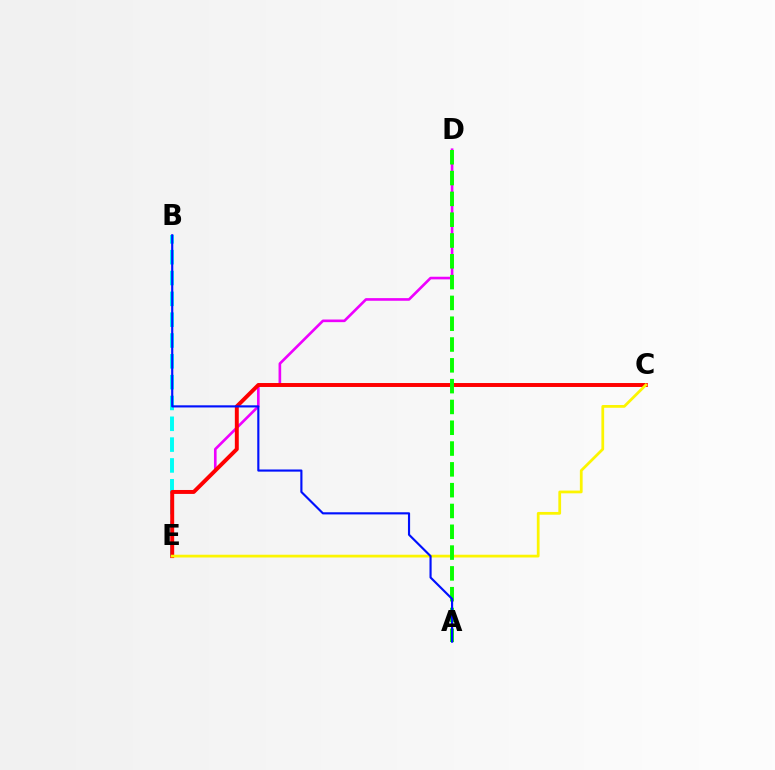{('B', 'E'): [{'color': '#00fff6', 'line_style': 'dashed', 'thickness': 2.83}], ('D', 'E'): [{'color': '#ee00ff', 'line_style': 'solid', 'thickness': 1.9}], ('C', 'E'): [{'color': '#ff0000', 'line_style': 'solid', 'thickness': 2.83}, {'color': '#fcf500', 'line_style': 'solid', 'thickness': 1.99}], ('A', 'D'): [{'color': '#08ff00', 'line_style': 'dashed', 'thickness': 2.83}], ('A', 'B'): [{'color': '#0010ff', 'line_style': 'solid', 'thickness': 1.54}]}